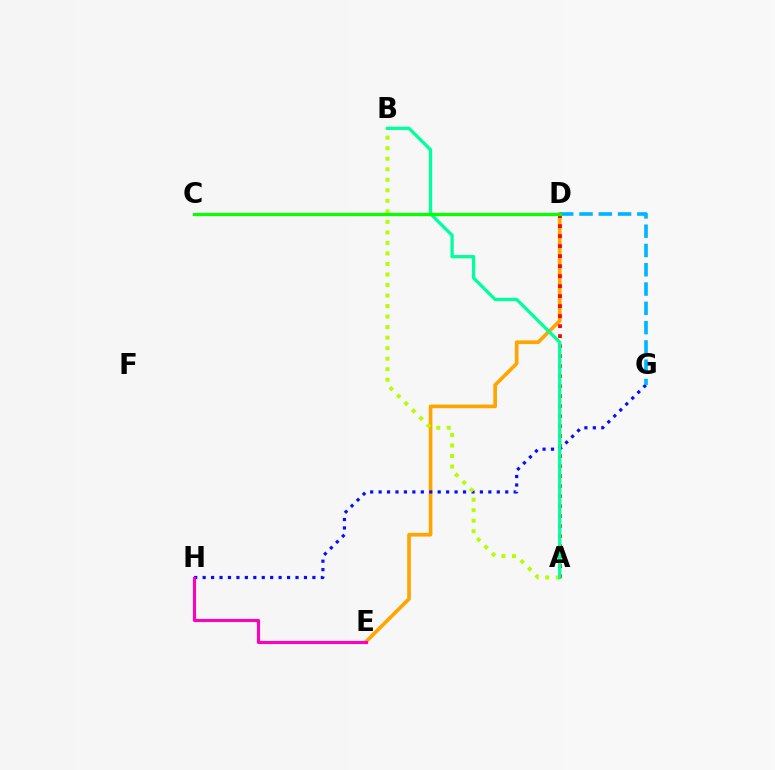{('D', 'E'): [{'color': '#ffa500', 'line_style': 'solid', 'thickness': 2.64}], ('A', 'D'): [{'color': '#ff0000', 'line_style': 'dotted', 'thickness': 2.72}], ('G', 'H'): [{'color': '#0010ff', 'line_style': 'dotted', 'thickness': 2.29}], ('D', 'G'): [{'color': '#00b5ff', 'line_style': 'dashed', 'thickness': 2.62}], ('A', 'B'): [{'color': '#b3ff00', 'line_style': 'dotted', 'thickness': 2.86}, {'color': '#00ff9d', 'line_style': 'solid', 'thickness': 2.37}], ('E', 'H'): [{'color': '#ff00bd', 'line_style': 'solid', 'thickness': 2.24}], ('C', 'D'): [{'color': '#9b00ff', 'line_style': 'dashed', 'thickness': 1.91}, {'color': '#08ff00', 'line_style': 'solid', 'thickness': 2.33}]}